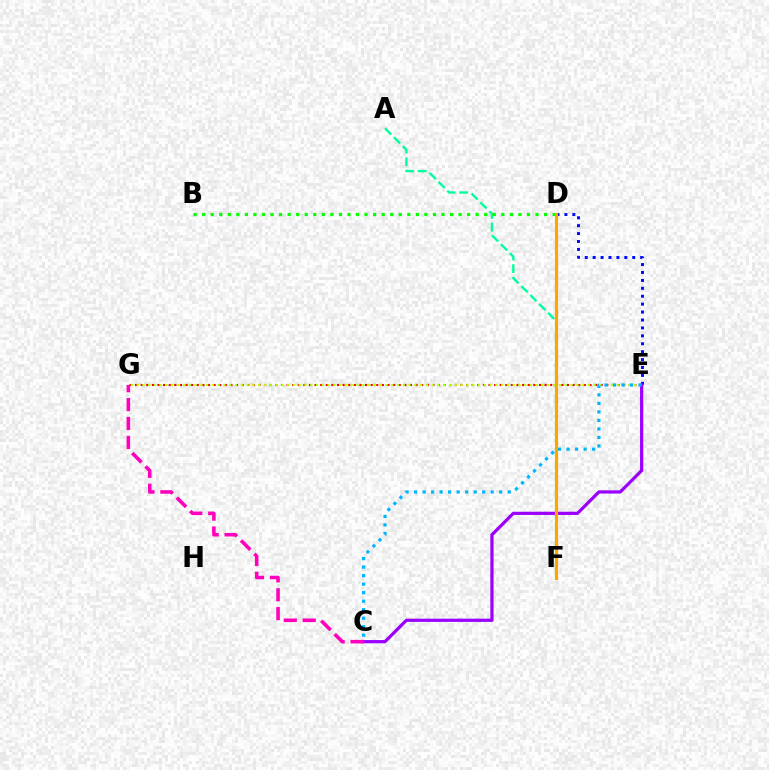{('D', 'E'): [{'color': '#0010ff', 'line_style': 'dotted', 'thickness': 2.15}], ('E', 'G'): [{'color': '#ff0000', 'line_style': 'dotted', 'thickness': 1.52}, {'color': '#b3ff00', 'line_style': 'dotted', 'thickness': 1.57}], ('A', 'F'): [{'color': '#00ff9d', 'line_style': 'dashed', 'thickness': 1.71}], ('B', 'D'): [{'color': '#08ff00', 'line_style': 'dotted', 'thickness': 2.32}], ('C', 'E'): [{'color': '#9b00ff', 'line_style': 'solid', 'thickness': 2.32}, {'color': '#00b5ff', 'line_style': 'dotted', 'thickness': 2.31}], ('C', 'G'): [{'color': '#ff00bd', 'line_style': 'dashed', 'thickness': 2.57}], ('D', 'F'): [{'color': '#ffa500', 'line_style': 'solid', 'thickness': 2.28}]}